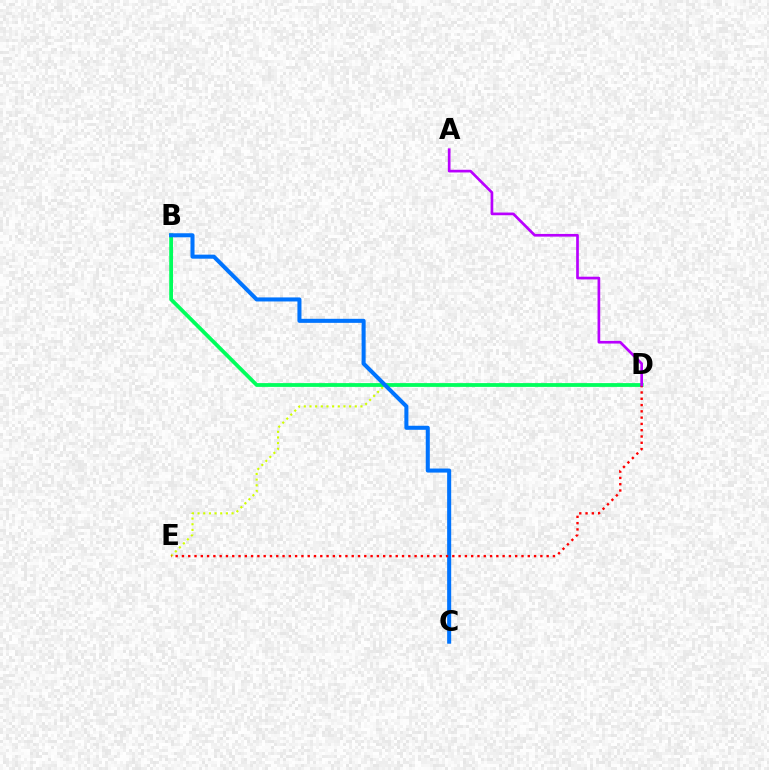{('D', 'E'): [{'color': '#d1ff00', 'line_style': 'dotted', 'thickness': 1.54}, {'color': '#ff0000', 'line_style': 'dotted', 'thickness': 1.71}], ('B', 'D'): [{'color': '#00ff5c', 'line_style': 'solid', 'thickness': 2.73}], ('B', 'C'): [{'color': '#0074ff', 'line_style': 'solid', 'thickness': 2.91}], ('A', 'D'): [{'color': '#b900ff', 'line_style': 'solid', 'thickness': 1.93}]}